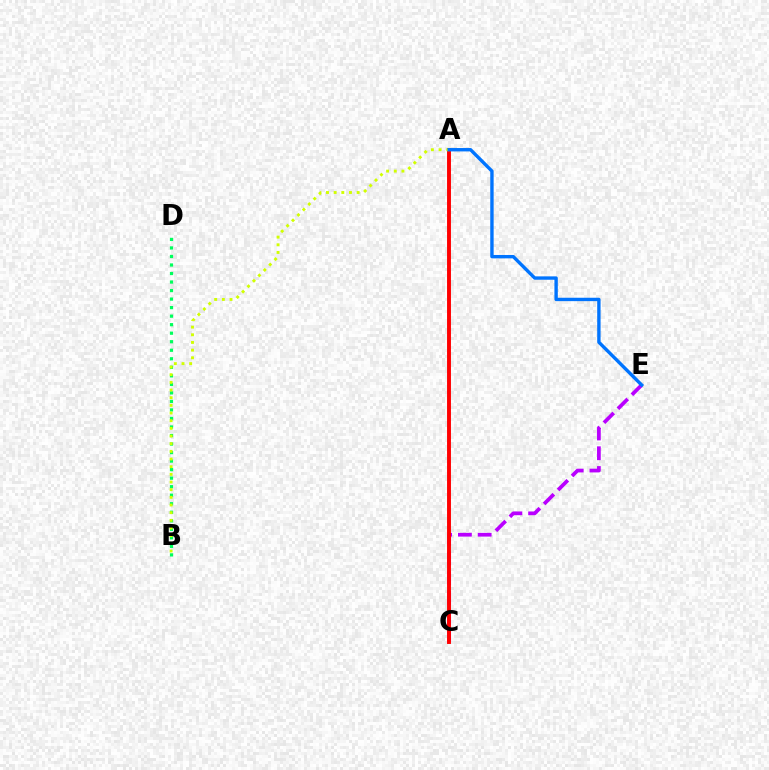{('C', 'E'): [{'color': '#b900ff', 'line_style': 'dashed', 'thickness': 2.69}], ('B', 'D'): [{'color': '#00ff5c', 'line_style': 'dotted', 'thickness': 2.32}], ('A', 'C'): [{'color': '#ff0000', 'line_style': 'solid', 'thickness': 2.81}], ('A', 'B'): [{'color': '#d1ff00', 'line_style': 'dotted', 'thickness': 2.08}], ('A', 'E'): [{'color': '#0074ff', 'line_style': 'solid', 'thickness': 2.43}]}